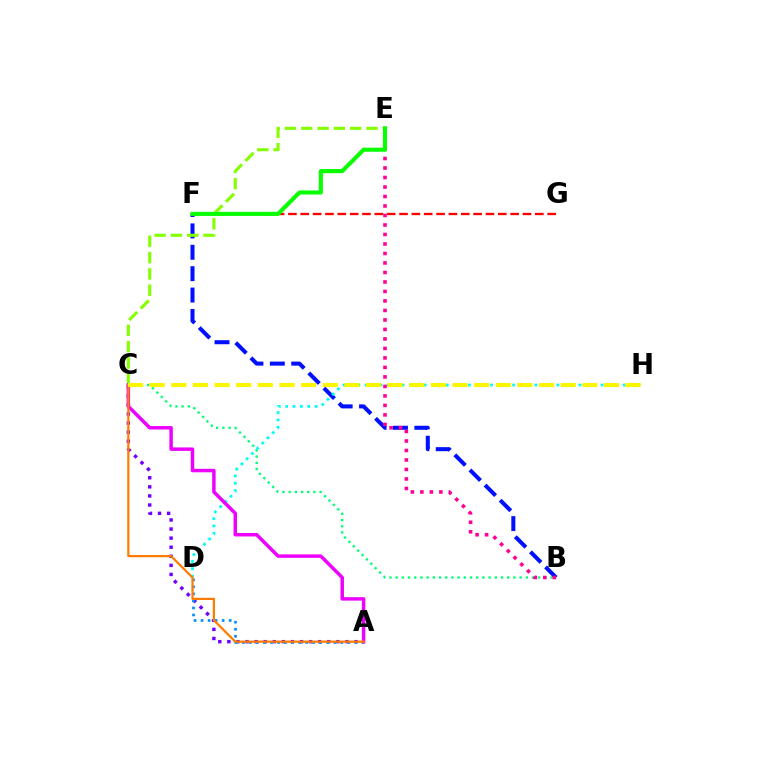{('B', 'C'): [{'color': '#00ff74', 'line_style': 'dotted', 'thickness': 1.68}], ('F', 'G'): [{'color': '#ff0000', 'line_style': 'dashed', 'thickness': 1.68}], ('A', 'C'): [{'color': '#7200ff', 'line_style': 'dotted', 'thickness': 2.47}, {'color': '#ee00ff', 'line_style': 'solid', 'thickness': 2.5}, {'color': '#ff7c00', 'line_style': 'solid', 'thickness': 1.6}], ('A', 'D'): [{'color': '#008cff', 'line_style': 'dotted', 'thickness': 1.91}], ('B', 'F'): [{'color': '#0010ff', 'line_style': 'dashed', 'thickness': 2.91}], ('D', 'H'): [{'color': '#00fff6', 'line_style': 'dotted', 'thickness': 2.0}], ('C', 'E'): [{'color': '#84ff00', 'line_style': 'dashed', 'thickness': 2.22}], ('B', 'E'): [{'color': '#ff0094', 'line_style': 'dotted', 'thickness': 2.58}], ('E', 'F'): [{'color': '#08ff00', 'line_style': 'solid', 'thickness': 2.95}], ('C', 'H'): [{'color': '#fcf500', 'line_style': 'dashed', 'thickness': 2.94}]}